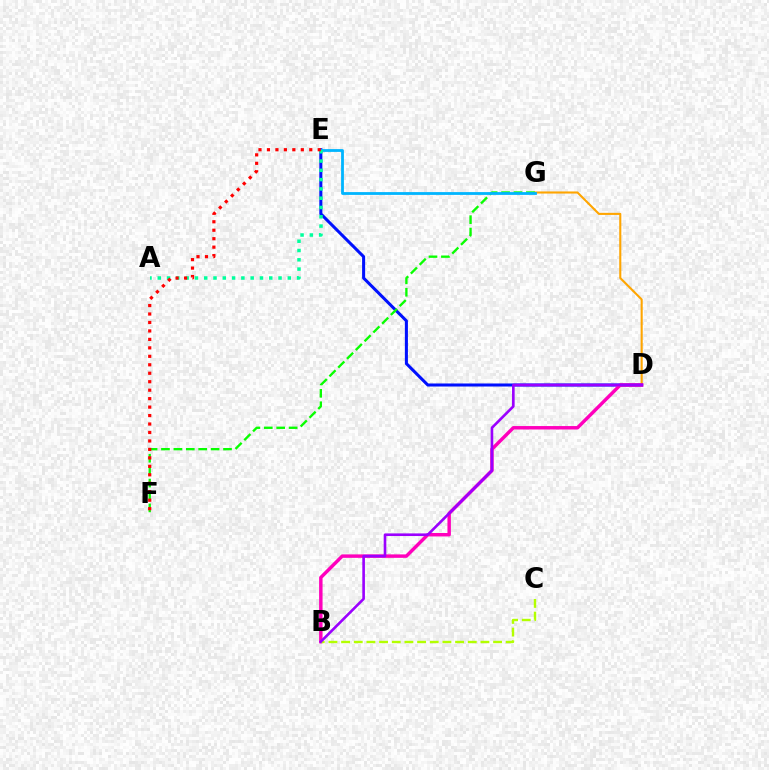{('D', 'G'): [{'color': '#ffa500', 'line_style': 'solid', 'thickness': 1.51}], ('D', 'E'): [{'color': '#0010ff', 'line_style': 'solid', 'thickness': 2.19}], ('F', 'G'): [{'color': '#08ff00', 'line_style': 'dashed', 'thickness': 1.69}], ('B', 'D'): [{'color': '#ff00bd', 'line_style': 'solid', 'thickness': 2.48}, {'color': '#9b00ff', 'line_style': 'solid', 'thickness': 1.89}], ('E', 'G'): [{'color': '#00b5ff', 'line_style': 'solid', 'thickness': 2.01}], ('A', 'E'): [{'color': '#00ff9d', 'line_style': 'dotted', 'thickness': 2.52}], ('B', 'C'): [{'color': '#b3ff00', 'line_style': 'dashed', 'thickness': 1.72}], ('E', 'F'): [{'color': '#ff0000', 'line_style': 'dotted', 'thickness': 2.3}]}